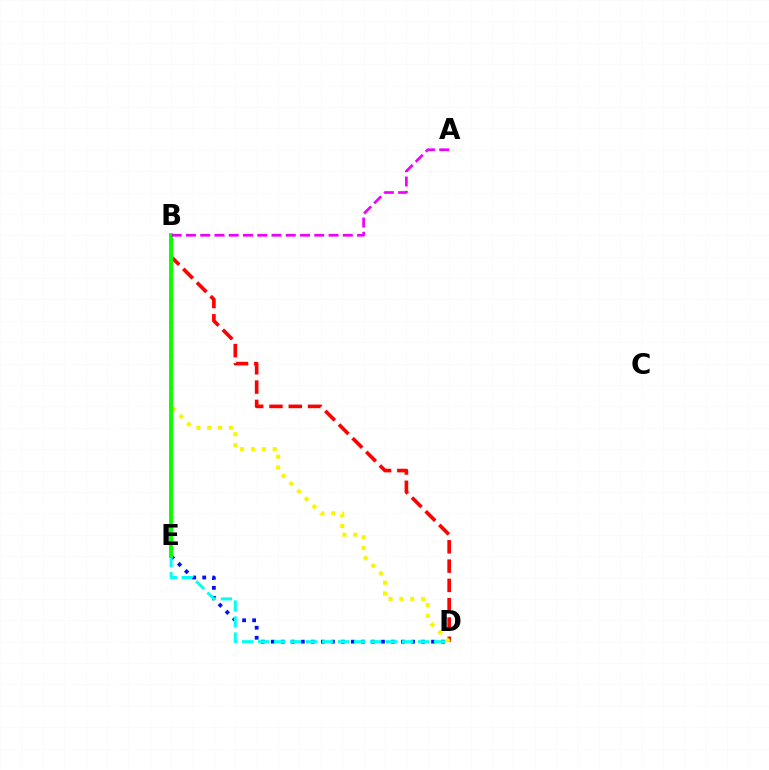{('B', 'D'): [{'color': '#ff0000', 'line_style': 'dashed', 'thickness': 2.62}, {'color': '#fcf500', 'line_style': 'dotted', 'thickness': 2.95}], ('D', 'E'): [{'color': '#0010ff', 'line_style': 'dotted', 'thickness': 2.72}, {'color': '#00fff6', 'line_style': 'dashed', 'thickness': 2.17}], ('B', 'E'): [{'color': '#08ff00', 'line_style': 'solid', 'thickness': 2.8}], ('A', 'B'): [{'color': '#ee00ff', 'line_style': 'dashed', 'thickness': 1.94}]}